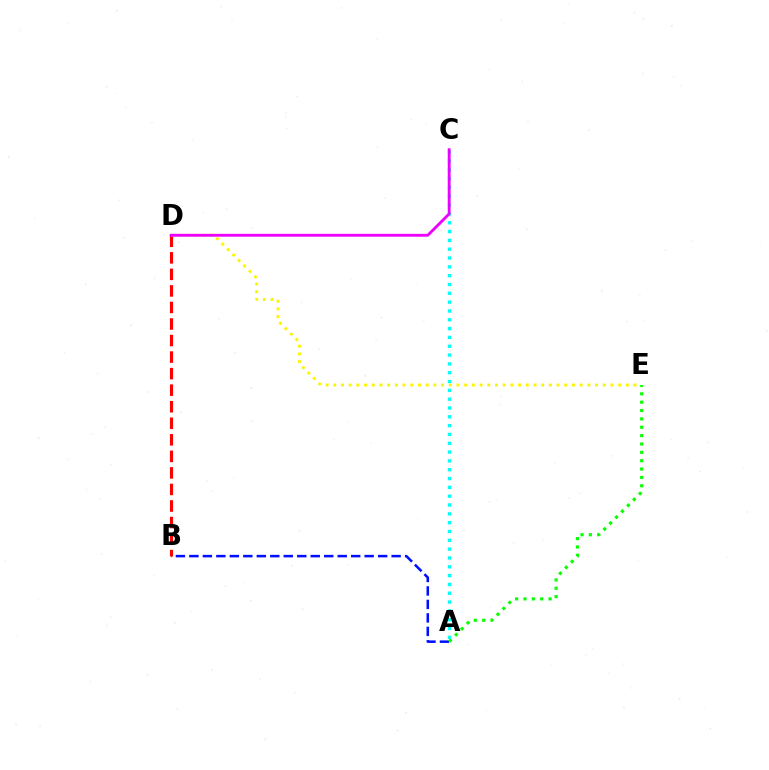{('A', 'B'): [{'color': '#0010ff', 'line_style': 'dashed', 'thickness': 1.83}], ('A', 'E'): [{'color': '#08ff00', 'line_style': 'dotted', 'thickness': 2.27}], ('B', 'D'): [{'color': '#ff0000', 'line_style': 'dashed', 'thickness': 2.25}], ('A', 'C'): [{'color': '#00fff6', 'line_style': 'dotted', 'thickness': 2.4}], ('D', 'E'): [{'color': '#fcf500', 'line_style': 'dotted', 'thickness': 2.09}], ('C', 'D'): [{'color': '#ee00ff', 'line_style': 'solid', 'thickness': 2.06}]}